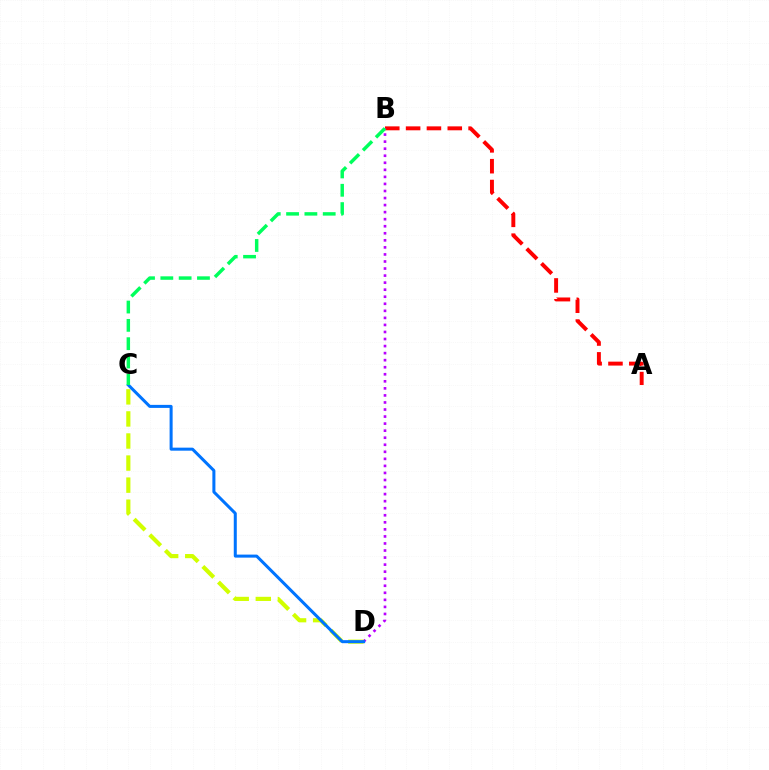{('A', 'B'): [{'color': '#ff0000', 'line_style': 'dashed', 'thickness': 2.83}], ('C', 'D'): [{'color': '#d1ff00', 'line_style': 'dashed', 'thickness': 3.0}, {'color': '#0074ff', 'line_style': 'solid', 'thickness': 2.18}], ('B', 'D'): [{'color': '#b900ff', 'line_style': 'dotted', 'thickness': 1.92}], ('B', 'C'): [{'color': '#00ff5c', 'line_style': 'dashed', 'thickness': 2.49}]}